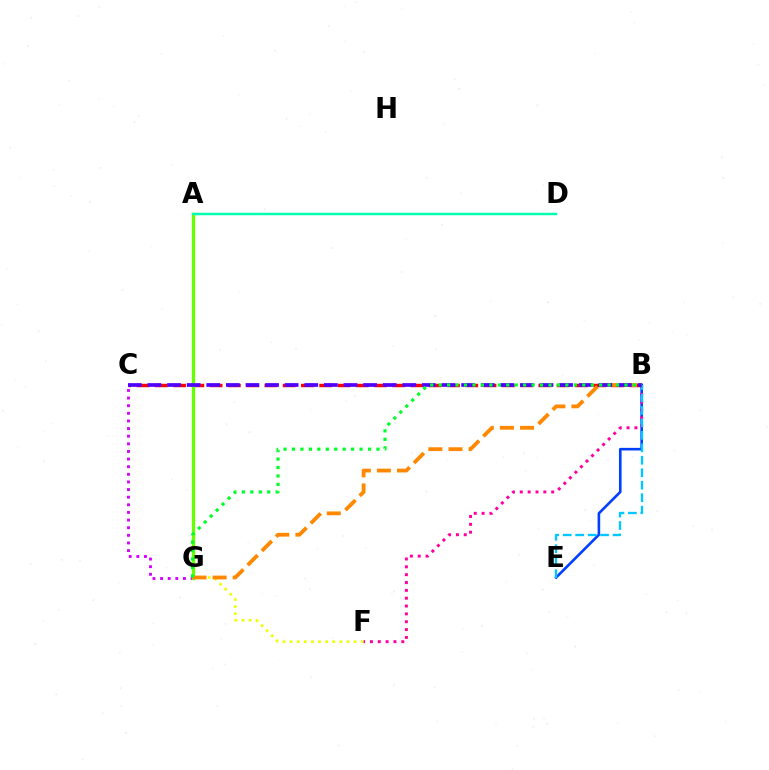{('C', 'G'): [{'color': '#d600ff', 'line_style': 'dotted', 'thickness': 2.07}], ('B', 'C'): [{'color': '#ff0000', 'line_style': 'dashed', 'thickness': 2.48}, {'color': '#4f00ff', 'line_style': 'dashed', 'thickness': 2.66}], ('A', 'G'): [{'color': '#66ff00', 'line_style': 'solid', 'thickness': 2.38}], ('B', 'E'): [{'color': '#003fff', 'line_style': 'solid', 'thickness': 1.88}, {'color': '#00c7ff', 'line_style': 'dashed', 'thickness': 1.69}], ('A', 'D'): [{'color': '#00ffaf', 'line_style': 'solid', 'thickness': 1.75}], ('F', 'G'): [{'color': '#eeff00', 'line_style': 'dotted', 'thickness': 1.93}], ('B', 'F'): [{'color': '#ff00a0', 'line_style': 'dotted', 'thickness': 2.13}], ('B', 'G'): [{'color': '#ff8800', 'line_style': 'dashed', 'thickness': 2.73}, {'color': '#00ff27', 'line_style': 'dotted', 'thickness': 2.29}]}